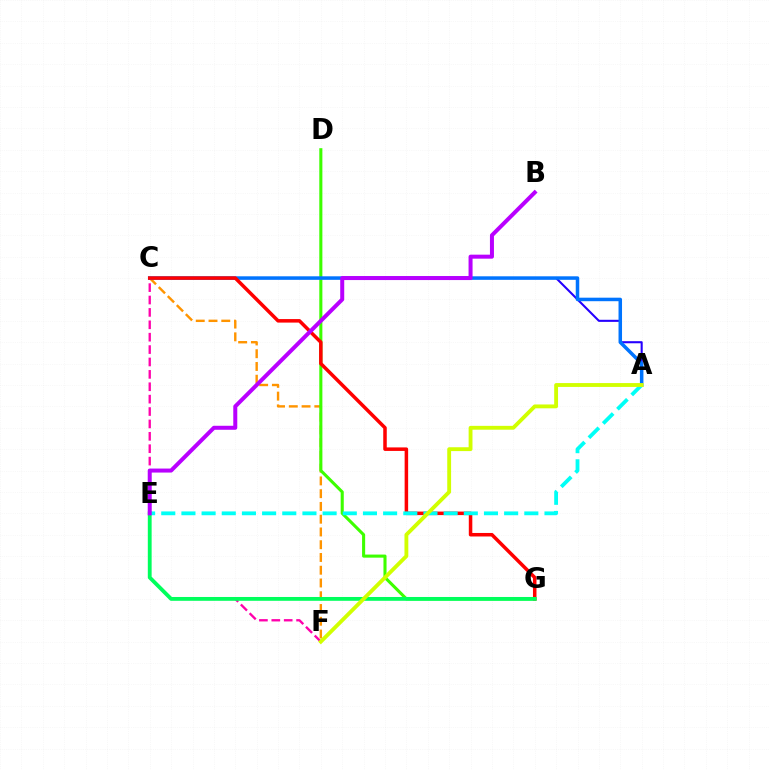{('A', 'C'): [{'color': '#2500ff', 'line_style': 'solid', 'thickness': 1.5}, {'color': '#0074ff', 'line_style': 'solid', 'thickness': 2.53}], ('C', 'F'): [{'color': '#ff00ac', 'line_style': 'dashed', 'thickness': 1.68}, {'color': '#ff9400', 'line_style': 'dashed', 'thickness': 1.73}], ('D', 'G'): [{'color': '#3dff00', 'line_style': 'solid', 'thickness': 2.22}], ('C', 'G'): [{'color': '#ff0000', 'line_style': 'solid', 'thickness': 2.53}], ('E', 'G'): [{'color': '#00ff5c', 'line_style': 'solid', 'thickness': 2.76}], ('A', 'E'): [{'color': '#00fff6', 'line_style': 'dashed', 'thickness': 2.74}], ('B', 'E'): [{'color': '#b900ff', 'line_style': 'solid', 'thickness': 2.88}], ('A', 'F'): [{'color': '#d1ff00', 'line_style': 'solid', 'thickness': 2.77}]}